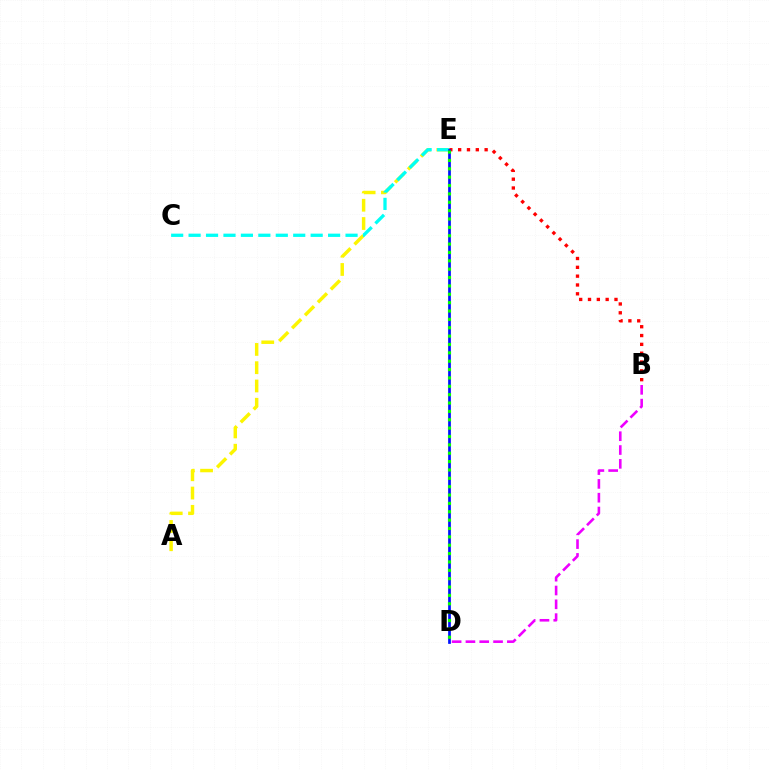{('B', 'E'): [{'color': '#ff0000', 'line_style': 'dotted', 'thickness': 2.4}], ('A', 'E'): [{'color': '#fcf500', 'line_style': 'dashed', 'thickness': 2.48}], ('C', 'E'): [{'color': '#00fff6', 'line_style': 'dashed', 'thickness': 2.37}], ('D', 'E'): [{'color': '#0010ff', 'line_style': 'solid', 'thickness': 1.96}, {'color': '#08ff00', 'line_style': 'dotted', 'thickness': 2.27}], ('B', 'D'): [{'color': '#ee00ff', 'line_style': 'dashed', 'thickness': 1.88}]}